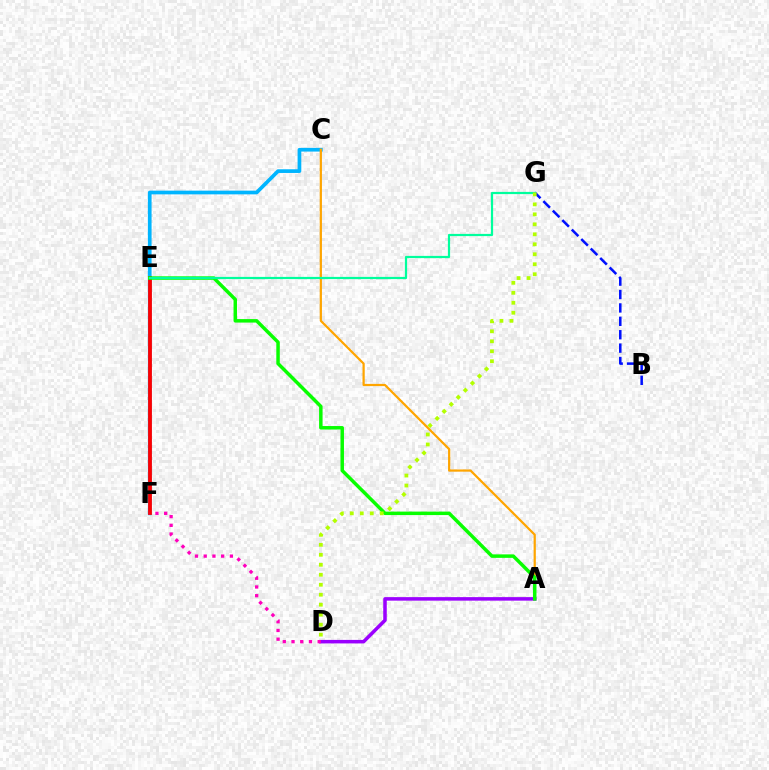{('C', 'F'): [{'color': '#00b5ff', 'line_style': 'solid', 'thickness': 2.67}], ('B', 'G'): [{'color': '#0010ff', 'line_style': 'dashed', 'thickness': 1.82}], ('A', 'C'): [{'color': '#ffa500', 'line_style': 'solid', 'thickness': 1.6}], ('A', 'D'): [{'color': '#9b00ff', 'line_style': 'solid', 'thickness': 2.54}], ('E', 'F'): [{'color': '#ff0000', 'line_style': 'solid', 'thickness': 2.72}], ('A', 'E'): [{'color': '#08ff00', 'line_style': 'solid', 'thickness': 2.51}], ('D', 'F'): [{'color': '#ff00bd', 'line_style': 'dotted', 'thickness': 2.37}], ('E', 'G'): [{'color': '#00ff9d', 'line_style': 'solid', 'thickness': 1.59}], ('D', 'G'): [{'color': '#b3ff00', 'line_style': 'dotted', 'thickness': 2.71}]}